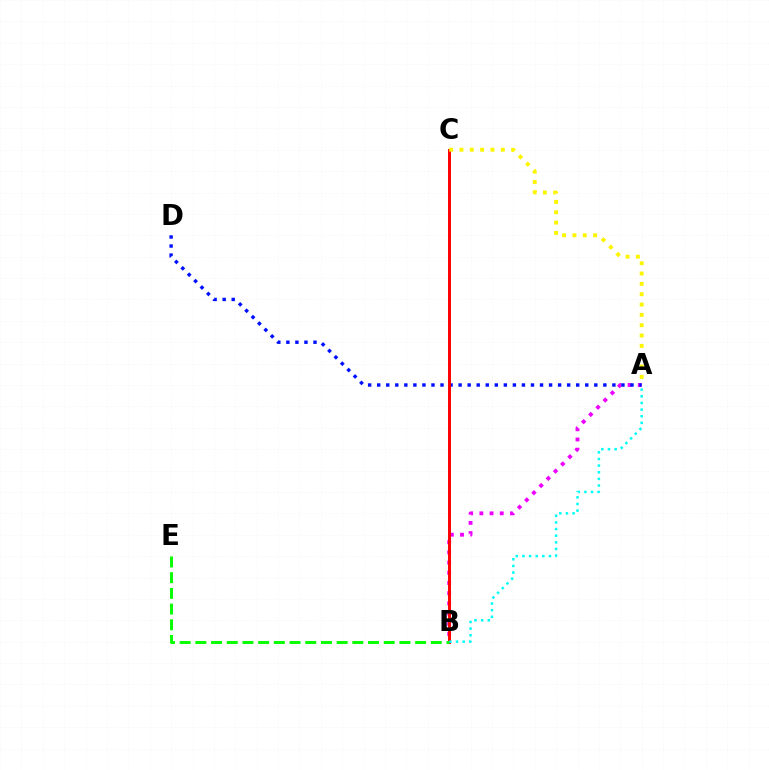{('A', 'B'): [{'color': '#ee00ff', 'line_style': 'dotted', 'thickness': 2.77}, {'color': '#00fff6', 'line_style': 'dotted', 'thickness': 1.8}], ('A', 'D'): [{'color': '#0010ff', 'line_style': 'dotted', 'thickness': 2.46}], ('B', 'C'): [{'color': '#ff0000', 'line_style': 'solid', 'thickness': 2.12}], ('A', 'C'): [{'color': '#fcf500', 'line_style': 'dotted', 'thickness': 2.81}], ('B', 'E'): [{'color': '#08ff00', 'line_style': 'dashed', 'thickness': 2.13}]}